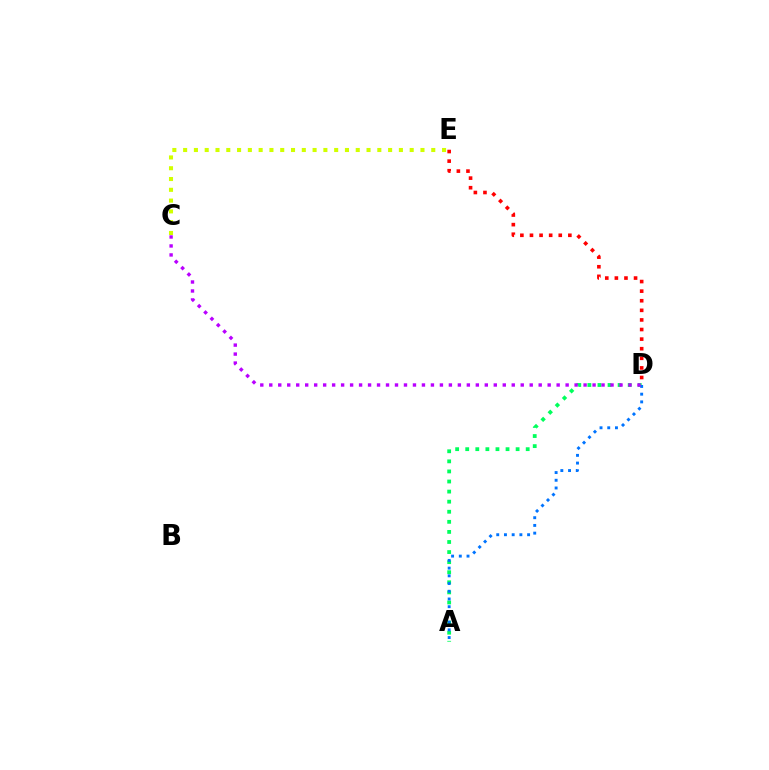{('D', 'E'): [{'color': '#ff0000', 'line_style': 'dotted', 'thickness': 2.61}], ('C', 'E'): [{'color': '#d1ff00', 'line_style': 'dotted', 'thickness': 2.93}], ('A', 'D'): [{'color': '#00ff5c', 'line_style': 'dotted', 'thickness': 2.74}, {'color': '#0074ff', 'line_style': 'dotted', 'thickness': 2.1}], ('C', 'D'): [{'color': '#b900ff', 'line_style': 'dotted', 'thickness': 2.44}]}